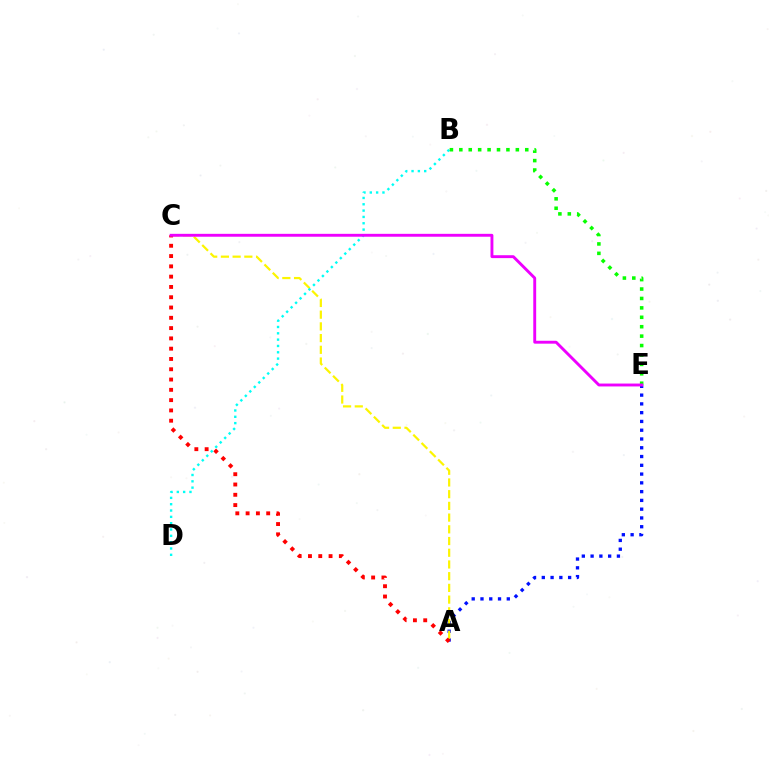{('A', 'E'): [{'color': '#0010ff', 'line_style': 'dotted', 'thickness': 2.38}], ('A', 'C'): [{'color': '#fcf500', 'line_style': 'dashed', 'thickness': 1.59}, {'color': '#ff0000', 'line_style': 'dotted', 'thickness': 2.8}], ('B', 'D'): [{'color': '#00fff6', 'line_style': 'dotted', 'thickness': 1.72}], ('B', 'E'): [{'color': '#08ff00', 'line_style': 'dotted', 'thickness': 2.56}], ('C', 'E'): [{'color': '#ee00ff', 'line_style': 'solid', 'thickness': 2.08}]}